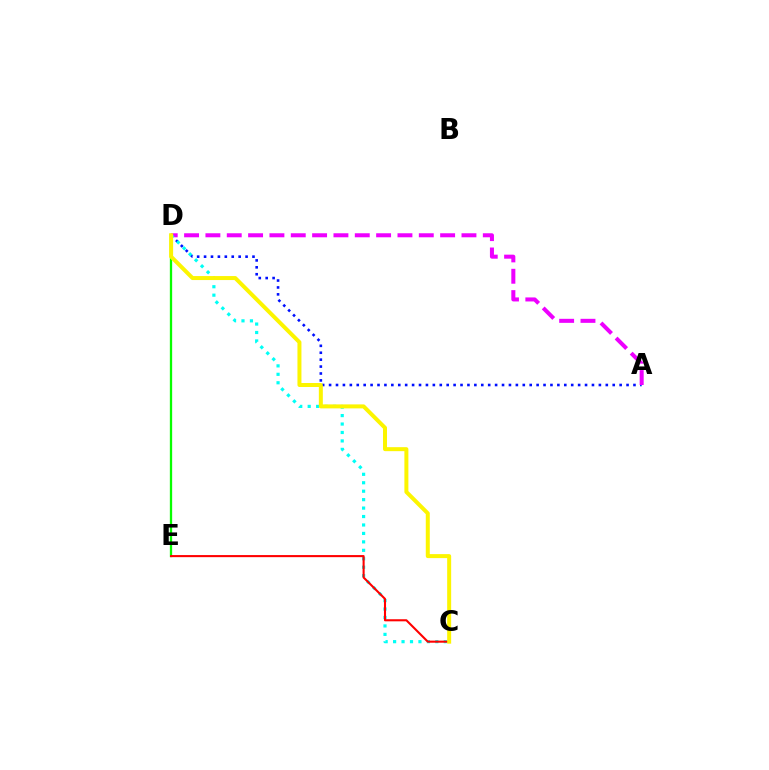{('A', 'D'): [{'color': '#0010ff', 'line_style': 'dotted', 'thickness': 1.88}, {'color': '#ee00ff', 'line_style': 'dashed', 'thickness': 2.9}], ('D', 'E'): [{'color': '#08ff00', 'line_style': 'solid', 'thickness': 1.66}], ('C', 'D'): [{'color': '#00fff6', 'line_style': 'dotted', 'thickness': 2.29}, {'color': '#fcf500', 'line_style': 'solid', 'thickness': 2.87}], ('C', 'E'): [{'color': '#ff0000', 'line_style': 'solid', 'thickness': 1.51}]}